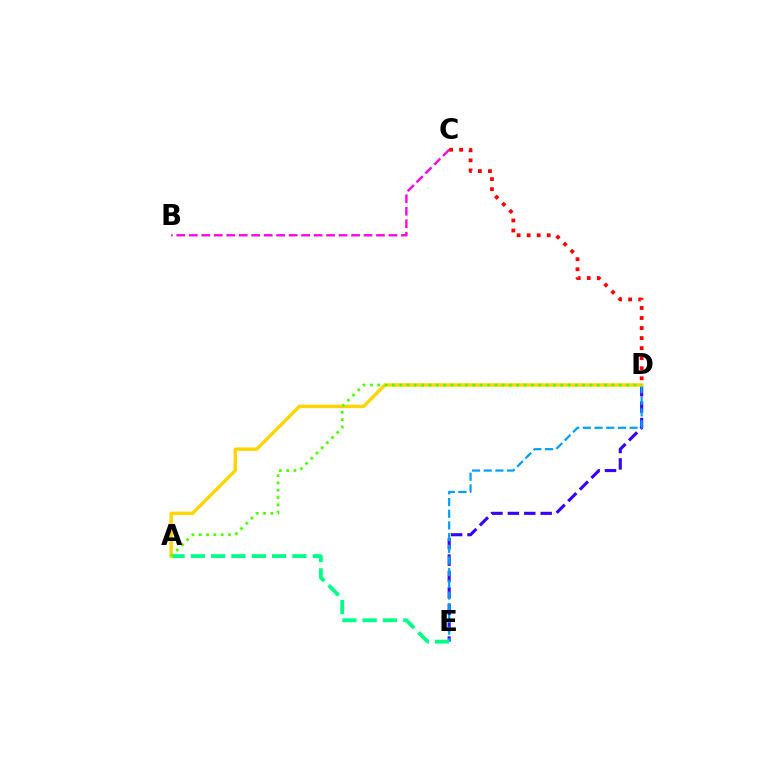{('B', 'C'): [{'color': '#ff00ed', 'line_style': 'dashed', 'thickness': 1.7}], ('D', 'E'): [{'color': '#3700ff', 'line_style': 'dashed', 'thickness': 2.23}, {'color': '#009eff', 'line_style': 'dashed', 'thickness': 1.59}], ('A', 'E'): [{'color': '#00ff86', 'line_style': 'dashed', 'thickness': 2.76}], ('A', 'D'): [{'color': '#ffd500', 'line_style': 'solid', 'thickness': 2.44}, {'color': '#4fff00', 'line_style': 'dotted', 'thickness': 1.99}], ('C', 'D'): [{'color': '#ff0000', 'line_style': 'dotted', 'thickness': 2.73}]}